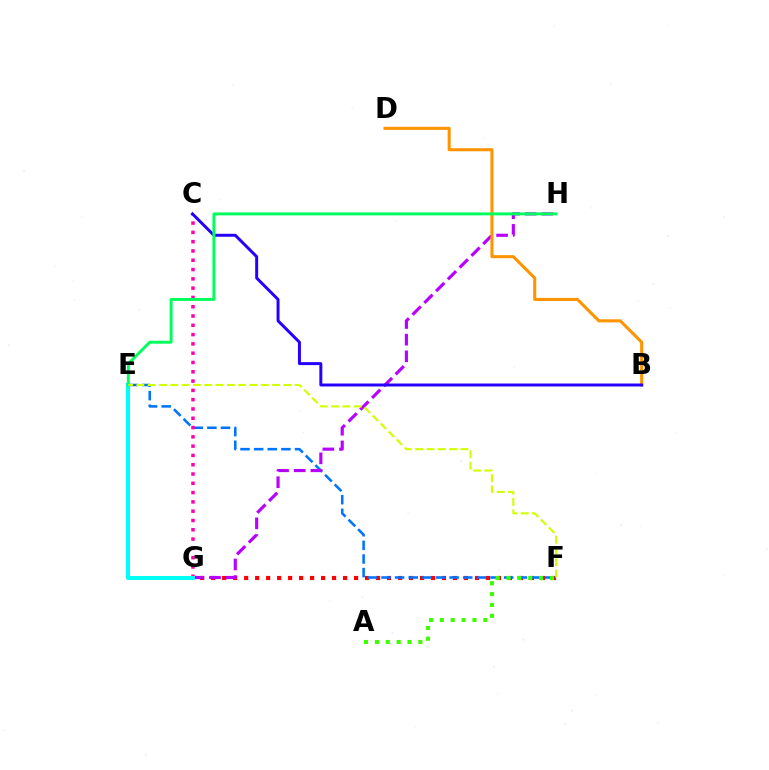{('F', 'G'): [{'color': '#ff0000', 'line_style': 'dotted', 'thickness': 2.99}], ('E', 'F'): [{'color': '#0074ff', 'line_style': 'dashed', 'thickness': 1.85}, {'color': '#d1ff00', 'line_style': 'dashed', 'thickness': 1.54}], ('G', 'H'): [{'color': '#b900ff', 'line_style': 'dashed', 'thickness': 2.26}], ('B', 'D'): [{'color': '#ff9400', 'line_style': 'solid', 'thickness': 2.21}], ('C', 'G'): [{'color': '#ff00ac', 'line_style': 'dotted', 'thickness': 2.53}], ('E', 'G'): [{'color': '#00fff6', 'line_style': 'solid', 'thickness': 2.91}], ('B', 'C'): [{'color': '#2500ff', 'line_style': 'solid', 'thickness': 2.14}], ('A', 'F'): [{'color': '#3dff00', 'line_style': 'dotted', 'thickness': 2.95}], ('E', 'H'): [{'color': '#00ff5c', 'line_style': 'solid', 'thickness': 2.11}]}